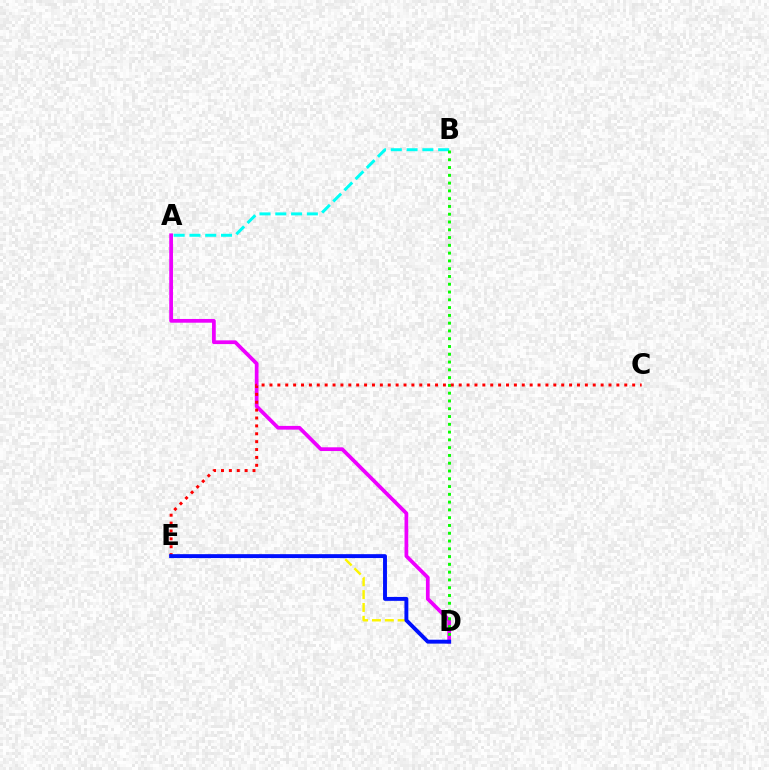{('A', 'B'): [{'color': '#00fff6', 'line_style': 'dashed', 'thickness': 2.14}], ('D', 'E'): [{'color': '#fcf500', 'line_style': 'dashed', 'thickness': 1.75}, {'color': '#0010ff', 'line_style': 'solid', 'thickness': 2.82}], ('A', 'D'): [{'color': '#ee00ff', 'line_style': 'solid', 'thickness': 2.69}], ('B', 'D'): [{'color': '#08ff00', 'line_style': 'dotted', 'thickness': 2.11}], ('C', 'E'): [{'color': '#ff0000', 'line_style': 'dotted', 'thickness': 2.14}]}